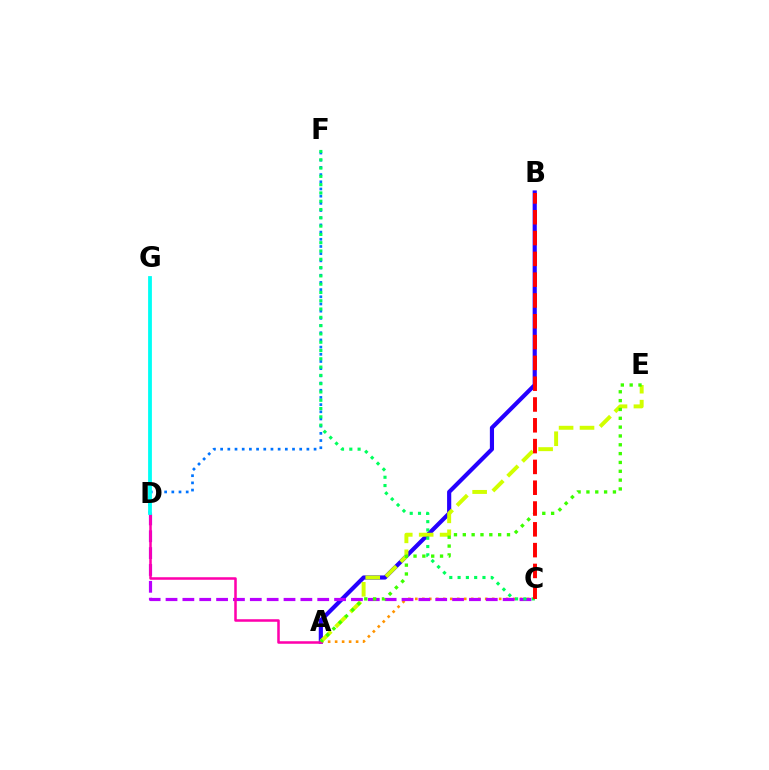{('A', 'C'): [{'color': '#ff9400', 'line_style': 'dotted', 'thickness': 1.9}], ('A', 'B'): [{'color': '#2500ff', 'line_style': 'solid', 'thickness': 2.99}], ('A', 'E'): [{'color': '#d1ff00', 'line_style': 'dashed', 'thickness': 2.84}, {'color': '#3dff00', 'line_style': 'dotted', 'thickness': 2.4}], ('C', 'D'): [{'color': '#b900ff', 'line_style': 'dashed', 'thickness': 2.29}], ('A', 'D'): [{'color': '#ff00ac', 'line_style': 'solid', 'thickness': 1.83}], ('D', 'F'): [{'color': '#0074ff', 'line_style': 'dotted', 'thickness': 1.95}], ('D', 'G'): [{'color': '#00fff6', 'line_style': 'solid', 'thickness': 2.73}], ('C', 'F'): [{'color': '#00ff5c', 'line_style': 'dotted', 'thickness': 2.25}], ('B', 'C'): [{'color': '#ff0000', 'line_style': 'dashed', 'thickness': 2.83}]}